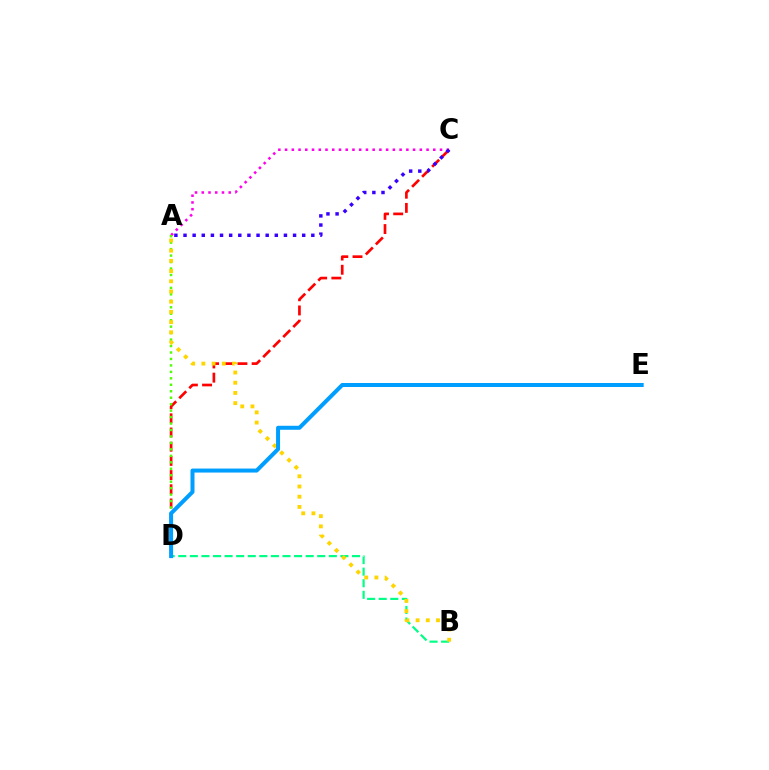{('A', 'C'): [{'color': '#ff00ed', 'line_style': 'dotted', 'thickness': 1.83}, {'color': '#3700ff', 'line_style': 'dotted', 'thickness': 2.48}], ('C', 'D'): [{'color': '#ff0000', 'line_style': 'dashed', 'thickness': 1.93}], ('A', 'D'): [{'color': '#4fff00', 'line_style': 'dotted', 'thickness': 1.76}], ('B', 'D'): [{'color': '#00ff86', 'line_style': 'dashed', 'thickness': 1.57}], ('A', 'B'): [{'color': '#ffd500', 'line_style': 'dotted', 'thickness': 2.77}], ('D', 'E'): [{'color': '#009eff', 'line_style': 'solid', 'thickness': 2.88}]}